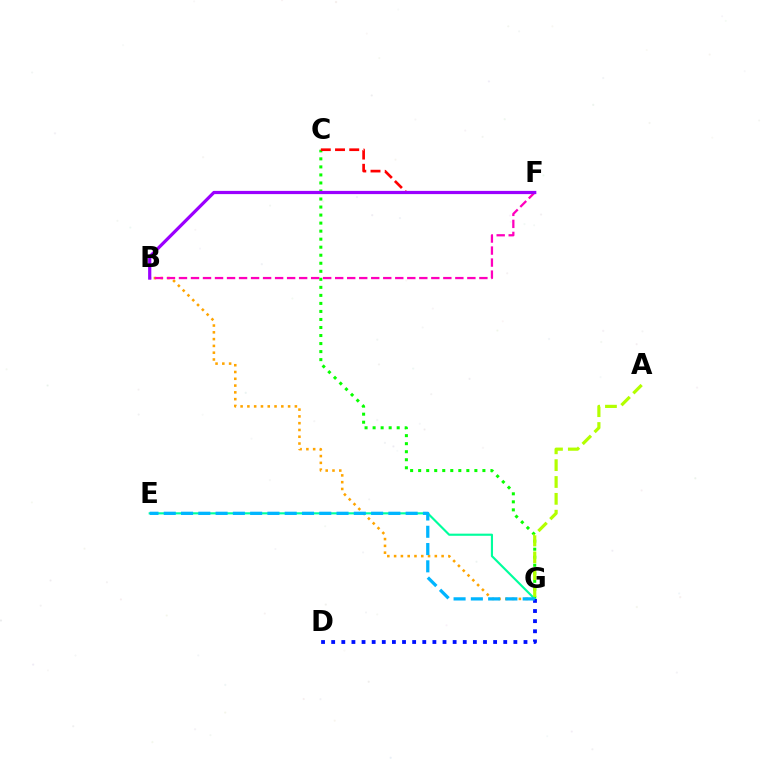{('B', 'G'): [{'color': '#ffa500', 'line_style': 'dotted', 'thickness': 1.84}], ('B', 'F'): [{'color': '#ff00bd', 'line_style': 'dashed', 'thickness': 1.63}, {'color': '#9b00ff', 'line_style': 'solid', 'thickness': 2.31}], ('C', 'G'): [{'color': '#08ff00', 'line_style': 'dotted', 'thickness': 2.18}], ('C', 'F'): [{'color': '#ff0000', 'line_style': 'dashed', 'thickness': 1.93}], ('E', 'G'): [{'color': '#00ff9d', 'line_style': 'solid', 'thickness': 1.54}, {'color': '#00b5ff', 'line_style': 'dashed', 'thickness': 2.35}], ('D', 'G'): [{'color': '#0010ff', 'line_style': 'dotted', 'thickness': 2.75}], ('A', 'G'): [{'color': '#b3ff00', 'line_style': 'dashed', 'thickness': 2.29}]}